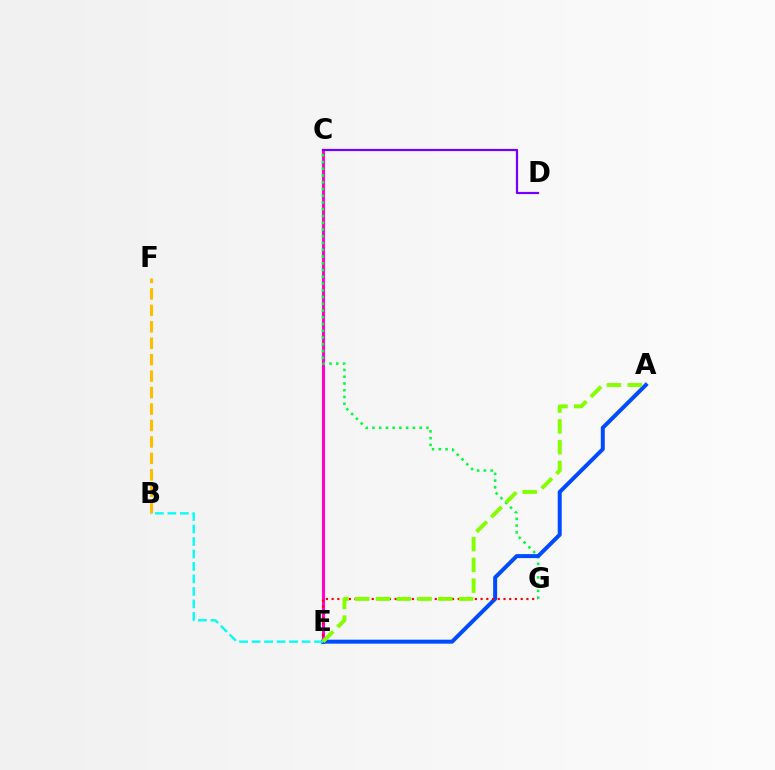{('B', 'F'): [{'color': '#ffbd00', 'line_style': 'dashed', 'thickness': 2.23}], ('C', 'E'): [{'color': '#ff00cf', 'line_style': 'solid', 'thickness': 2.23}], ('C', 'G'): [{'color': '#00ff39', 'line_style': 'dotted', 'thickness': 1.83}], ('C', 'D'): [{'color': '#7200ff', 'line_style': 'solid', 'thickness': 1.6}], ('A', 'E'): [{'color': '#004bff', 'line_style': 'solid', 'thickness': 2.86}, {'color': '#84ff00', 'line_style': 'dashed', 'thickness': 2.82}], ('E', 'G'): [{'color': '#ff0000', 'line_style': 'dotted', 'thickness': 1.56}], ('B', 'E'): [{'color': '#00fff6', 'line_style': 'dashed', 'thickness': 1.7}]}